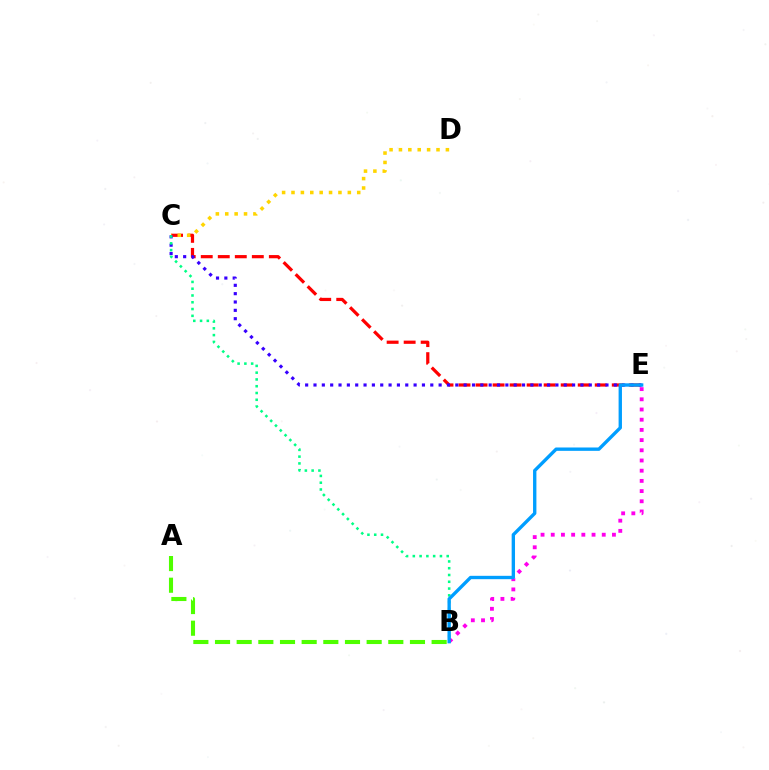{('C', 'E'): [{'color': '#ff0000', 'line_style': 'dashed', 'thickness': 2.31}, {'color': '#3700ff', 'line_style': 'dotted', 'thickness': 2.27}], ('A', 'B'): [{'color': '#4fff00', 'line_style': 'dashed', 'thickness': 2.94}], ('B', 'E'): [{'color': '#ff00ed', 'line_style': 'dotted', 'thickness': 2.77}, {'color': '#009eff', 'line_style': 'solid', 'thickness': 2.42}], ('C', 'D'): [{'color': '#ffd500', 'line_style': 'dotted', 'thickness': 2.55}], ('B', 'C'): [{'color': '#00ff86', 'line_style': 'dotted', 'thickness': 1.84}]}